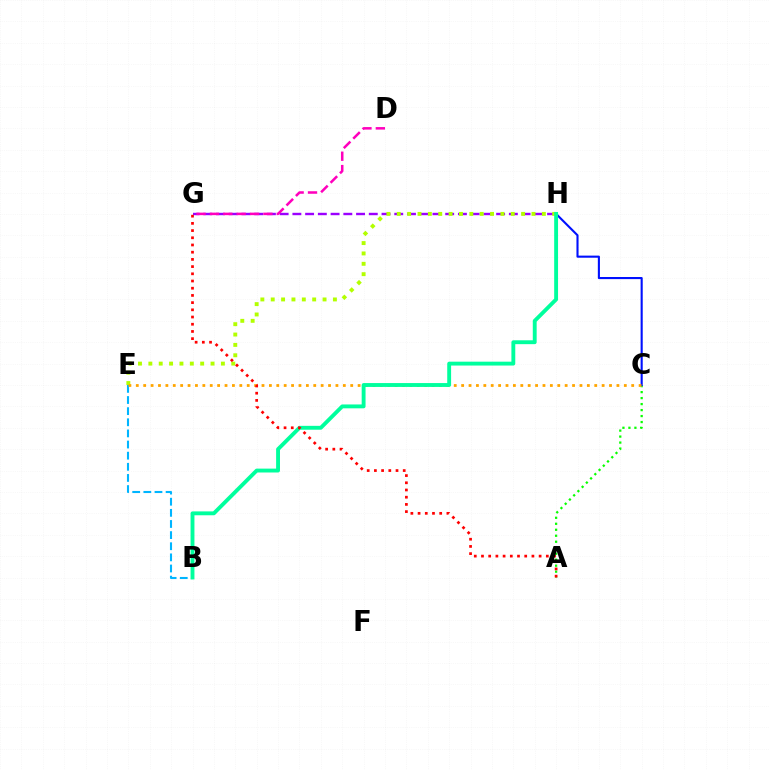{('B', 'E'): [{'color': '#00b5ff', 'line_style': 'dashed', 'thickness': 1.51}], ('G', 'H'): [{'color': '#9b00ff', 'line_style': 'dashed', 'thickness': 1.73}], ('E', 'H'): [{'color': '#b3ff00', 'line_style': 'dotted', 'thickness': 2.82}], ('A', 'C'): [{'color': '#08ff00', 'line_style': 'dotted', 'thickness': 1.63}], ('D', 'G'): [{'color': '#ff00bd', 'line_style': 'dashed', 'thickness': 1.82}], ('C', 'H'): [{'color': '#0010ff', 'line_style': 'solid', 'thickness': 1.52}], ('C', 'E'): [{'color': '#ffa500', 'line_style': 'dotted', 'thickness': 2.01}], ('B', 'H'): [{'color': '#00ff9d', 'line_style': 'solid', 'thickness': 2.79}], ('A', 'G'): [{'color': '#ff0000', 'line_style': 'dotted', 'thickness': 1.96}]}